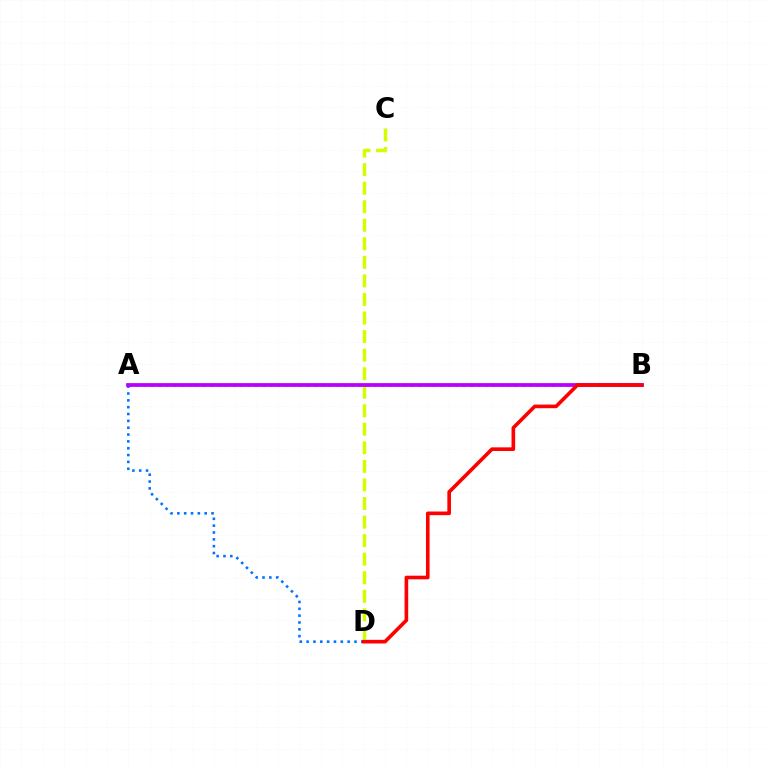{('C', 'D'): [{'color': '#d1ff00', 'line_style': 'dashed', 'thickness': 2.52}], ('A', 'B'): [{'color': '#00ff5c', 'line_style': 'dotted', 'thickness': 2.02}, {'color': '#b900ff', 'line_style': 'solid', 'thickness': 2.7}], ('A', 'D'): [{'color': '#0074ff', 'line_style': 'dotted', 'thickness': 1.86}], ('B', 'D'): [{'color': '#ff0000', 'line_style': 'solid', 'thickness': 2.61}]}